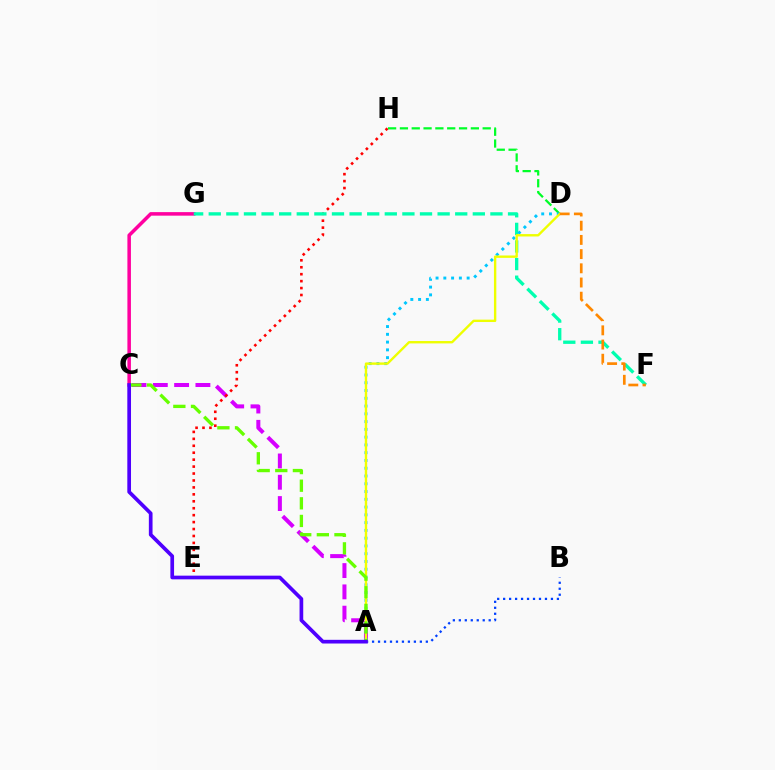{('C', 'G'): [{'color': '#ff00a0', 'line_style': 'solid', 'thickness': 2.54}], ('A', 'C'): [{'color': '#d600ff', 'line_style': 'dashed', 'thickness': 2.89}, {'color': '#66ff00', 'line_style': 'dashed', 'thickness': 2.39}, {'color': '#4f00ff', 'line_style': 'solid', 'thickness': 2.66}], ('E', 'H'): [{'color': '#ff0000', 'line_style': 'dotted', 'thickness': 1.89}], ('F', 'G'): [{'color': '#00ffaf', 'line_style': 'dashed', 'thickness': 2.39}], ('A', 'B'): [{'color': '#003fff', 'line_style': 'dotted', 'thickness': 1.62}], ('D', 'H'): [{'color': '#00ff27', 'line_style': 'dashed', 'thickness': 1.61}], ('A', 'D'): [{'color': '#00c7ff', 'line_style': 'dotted', 'thickness': 2.11}, {'color': '#eeff00', 'line_style': 'solid', 'thickness': 1.71}], ('D', 'F'): [{'color': '#ff8800', 'line_style': 'dashed', 'thickness': 1.93}]}